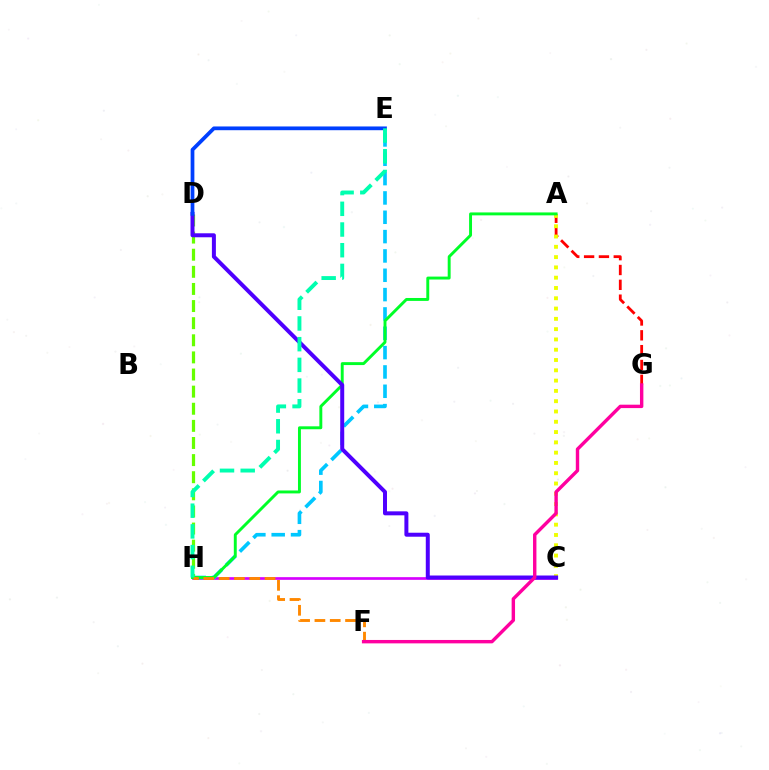{('C', 'H'): [{'color': '#d600ff', 'line_style': 'solid', 'thickness': 1.93}], ('E', 'H'): [{'color': '#00c7ff', 'line_style': 'dashed', 'thickness': 2.63}, {'color': '#00ffaf', 'line_style': 'dashed', 'thickness': 2.81}], ('A', 'G'): [{'color': '#ff0000', 'line_style': 'dashed', 'thickness': 2.02}], ('D', 'H'): [{'color': '#66ff00', 'line_style': 'dashed', 'thickness': 2.33}], ('A', 'C'): [{'color': '#eeff00', 'line_style': 'dotted', 'thickness': 2.8}], ('A', 'H'): [{'color': '#00ff27', 'line_style': 'solid', 'thickness': 2.1}], ('F', 'H'): [{'color': '#ff8800', 'line_style': 'dashed', 'thickness': 2.08}], ('C', 'D'): [{'color': '#4f00ff', 'line_style': 'solid', 'thickness': 2.87}], ('F', 'G'): [{'color': '#ff00a0', 'line_style': 'solid', 'thickness': 2.45}], ('D', 'E'): [{'color': '#003fff', 'line_style': 'solid', 'thickness': 2.69}]}